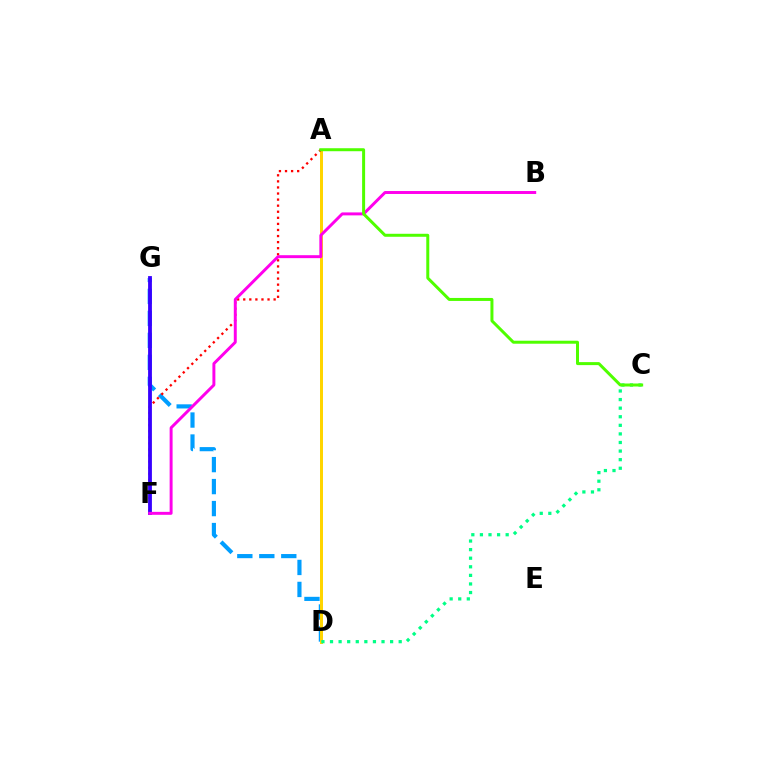{('D', 'G'): [{'color': '#009eff', 'line_style': 'dashed', 'thickness': 2.99}], ('A', 'D'): [{'color': '#ffd500', 'line_style': 'solid', 'thickness': 2.15}], ('A', 'F'): [{'color': '#ff0000', 'line_style': 'dotted', 'thickness': 1.65}], ('C', 'D'): [{'color': '#00ff86', 'line_style': 'dotted', 'thickness': 2.33}], ('F', 'G'): [{'color': '#3700ff', 'line_style': 'solid', 'thickness': 2.74}], ('B', 'F'): [{'color': '#ff00ed', 'line_style': 'solid', 'thickness': 2.13}], ('A', 'C'): [{'color': '#4fff00', 'line_style': 'solid', 'thickness': 2.16}]}